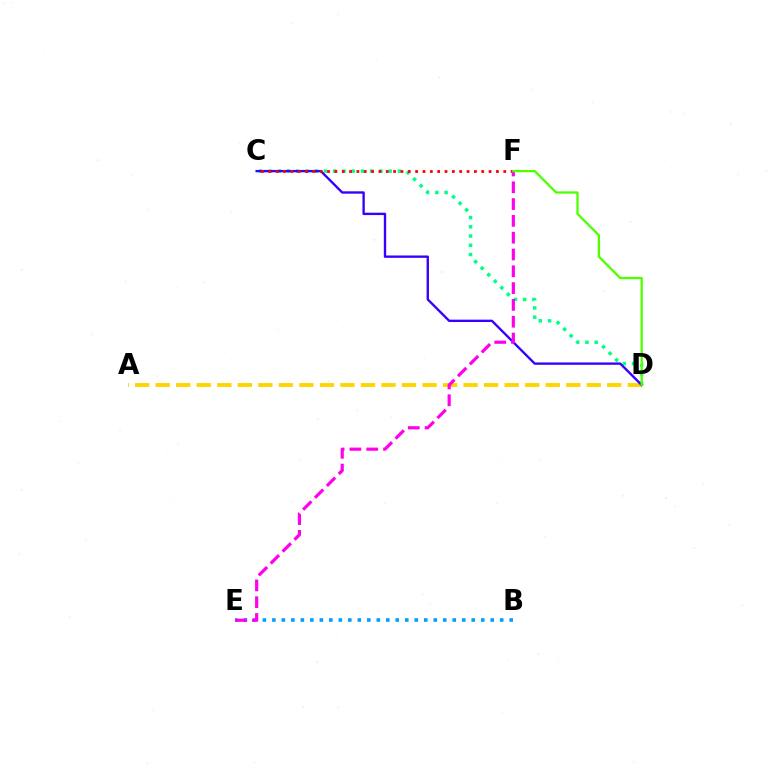{('B', 'E'): [{'color': '#009eff', 'line_style': 'dotted', 'thickness': 2.58}], ('C', 'D'): [{'color': '#00ff86', 'line_style': 'dotted', 'thickness': 2.51}, {'color': '#3700ff', 'line_style': 'solid', 'thickness': 1.7}], ('A', 'D'): [{'color': '#ffd500', 'line_style': 'dashed', 'thickness': 2.79}], ('C', 'F'): [{'color': '#ff0000', 'line_style': 'dotted', 'thickness': 2.0}], ('E', 'F'): [{'color': '#ff00ed', 'line_style': 'dashed', 'thickness': 2.28}], ('D', 'F'): [{'color': '#4fff00', 'line_style': 'solid', 'thickness': 1.66}]}